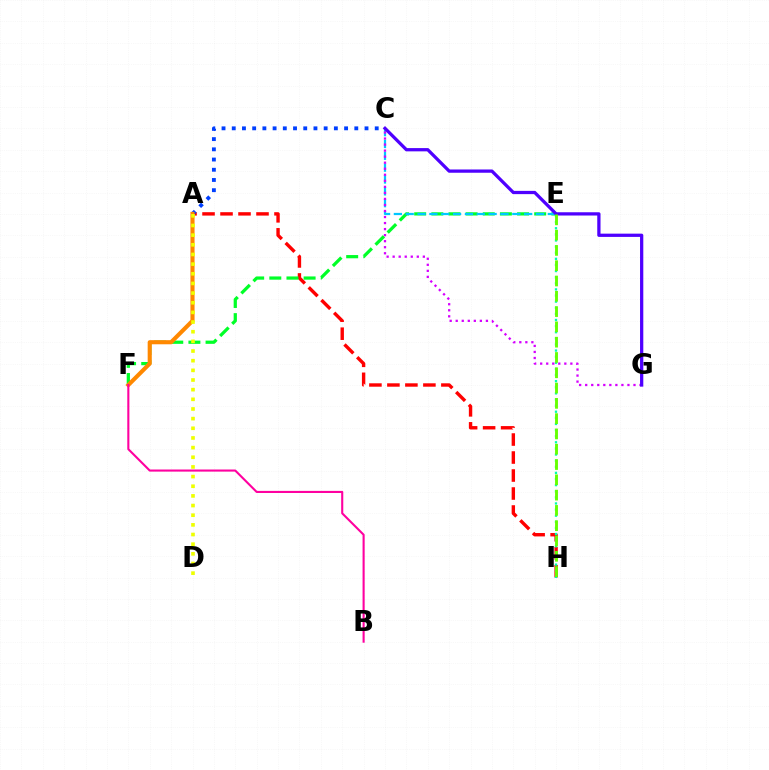{('A', 'H'): [{'color': '#ff0000', 'line_style': 'dashed', 'thickness': 2.44}], ('E', 'H'): [{'color': '#00ffaf', 'line_style': 'dotted', 'thickness': 1.66}, {'color': '#66ff00', 'line_style': 'dashed', 'thickness': 2.08}], ('E', 'F'): [{'color': '#00ff27', 'line_style': 'dashed', 'thickness': 2.33}], ('A', 'C'): [{'color': '#003fff', 'line_style': 'dotted', 'thickness': 2.77}], ('A', 'F'): [{'color': '#ff8800', 'line_style': 'solid', 'thickness': 2.96}], ('C', 'E'): [{'color': '#00c7ff', 'line_style': 'dashed', 'thickness': 1.61}], ('B', 'F'): [{'color': '#ff00a0', 'line_style': 'solid', 'thickness': 1.51}], ('C', 'G'): [{'color': '#d600ff', 'line_style': 'dotted', 'thickness': 1.64}, {'color': '#4f00ff', 'line_style': 'solid', 'thickness': 2.35}], ('A', 'D'): [{'color': '#eeff00', 'line_style': 'dotted', 'thickness': 2.62}]}